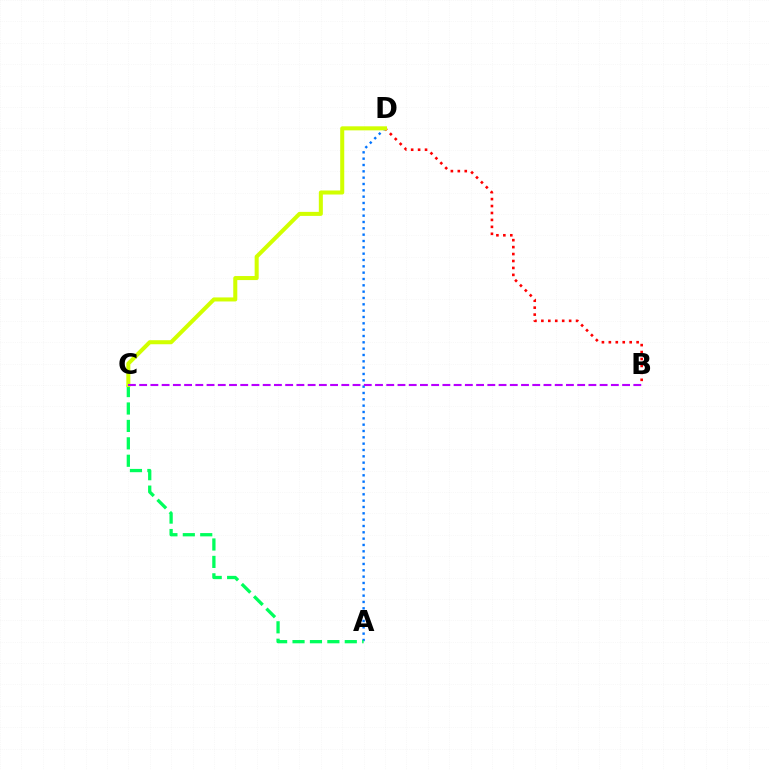{('B', 'D'): [{'color': '#ff0000', 'line_style': 'dotted', 'thickness': 1.89}], ('A', 'D'): [{'color': '#0074ff', 'line_style': 'dotted', 'thickness': 1.72}], ('A', 'C'): [{'color': '#00ff5c', 'line_style': 'dashed', 'thickness': 2.37}], ('C', 'D'): [{'color': '#d1ff00', 'line_style': 'solid', 'thickness': 2.91}], ('B', 'C'): [{'color': '#b900ff', 'line_style': 'dashed', 'thickness': 1.53}]}